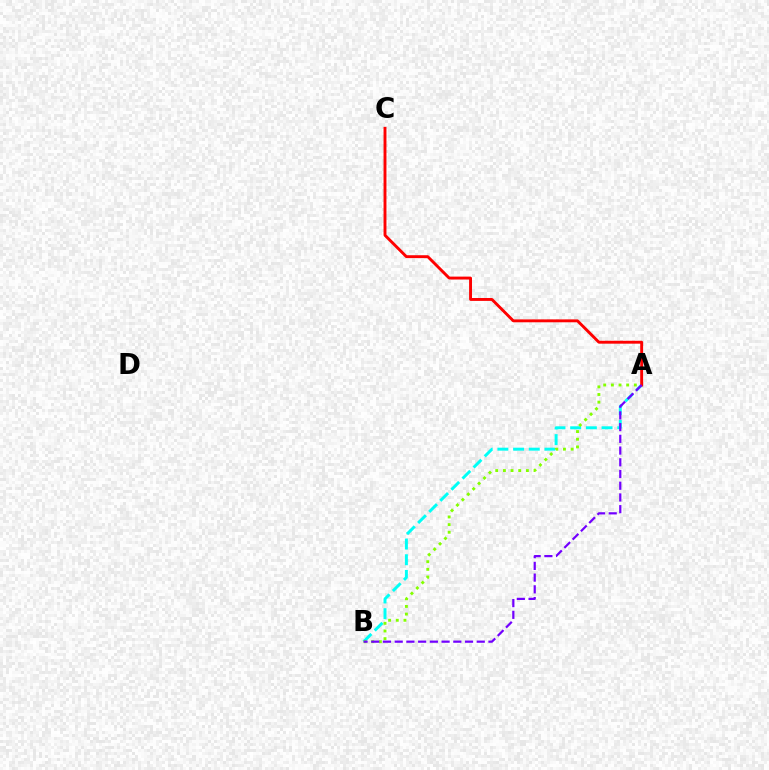{('A', 'B'): [{'color': '#00fff6', 'line_style': 'dashed', 'thickness': 2.13}, {'color': '#84ff00', 'line_style': 'dotted', 'thickness': 2.08}, {'color': '#7200ff', 'line_style': 'dashed', 'thickness': 1.59}], ('A', 'C'): [{'color': '#ff0000', 'line_style': 'solid', 'thickness': 2.09}]}